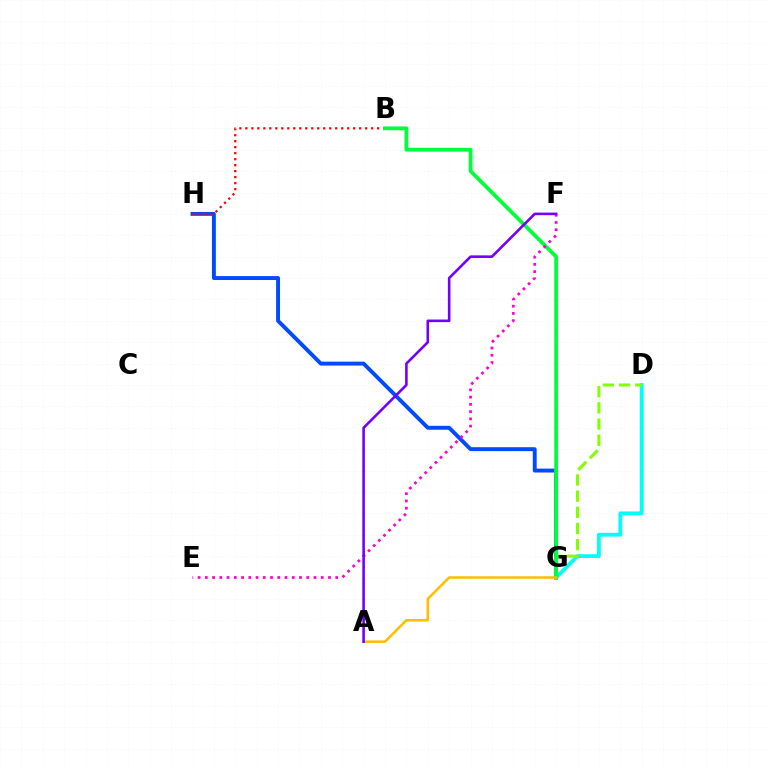{('G', 'H'): [{'color': '#004bff', 'line_style': 'solid', 'thickness': 2.82}], ('D', 'G'): [{'color': '#00fff6', 'line_style': 'solid', 'thickness': 2.73}, {'color': '#84ff00', 'line_style': 'dashed', 'thickness': 2.2}], ('B', 'H'): [{'color': '#ff0000', 'line_style': 'dotted', 'thickness': 1.63}], ('B', 'G'): [{'color': '#00ff39', 'line_style': 'solid', 'thickness': 2.72}], ('A', 'G'): [{'color': '#ffbd00', 'line_style': 'solid', 'thickness': 1.82}], ('E', 'F'): [{'color': '#ff00cf', 'line_style': 'dotted', 'thickness': 1.97}], ('A', 'F'): [{'color': '#7200ff', 'line_style': 'solid', 'thickness': 1.87}]}